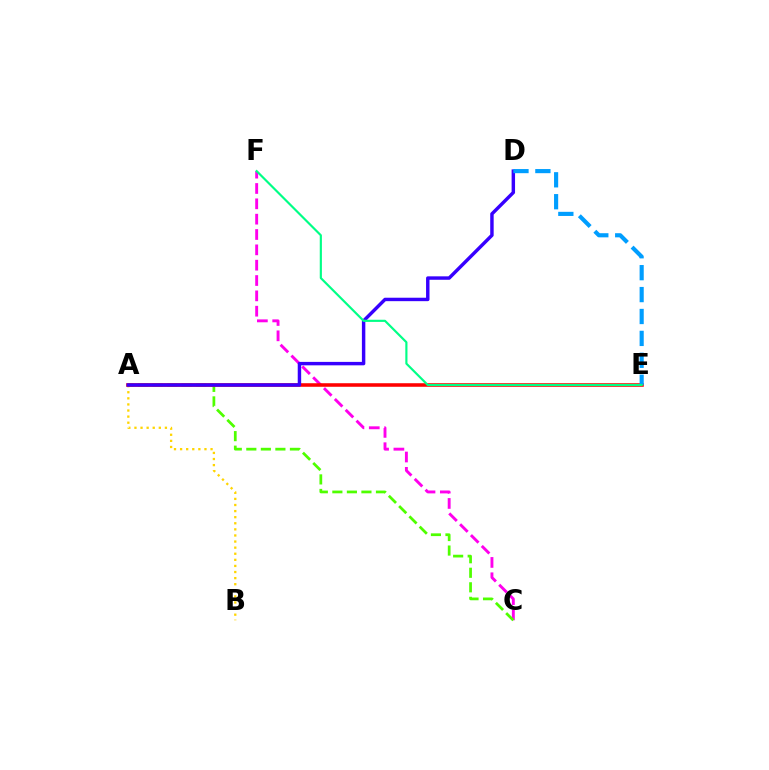{('C', 'F'): [{'color': '#ff00ed', 'line_style': 'dashed', 'thickness': 2.08}], ('A', 'B'): [{'color': '#ffd500', 'line_style': 'dotted', 'thickness': 1.66}], ('A', 'C'): [{'color': '#4fff00', 'line_style': 'dashed', 'thickness': 1.97}], ('A', 'E'): [{'color': '#ff0000', 'line_style': 'solid', 'thickness': 2.56}], ('A', 'D'): [{'color': '#3700ff', 'line_style': 'solid', 'thickness': 2.48}], ('D', 'E'): [{'color': '#009eff', 'line_style': 'dashed', 'thickness': 2.98}], ('E', 'F'): [{'color': '#00ff86', 'line_style': 'solid', 'thickness': 1.55}]}